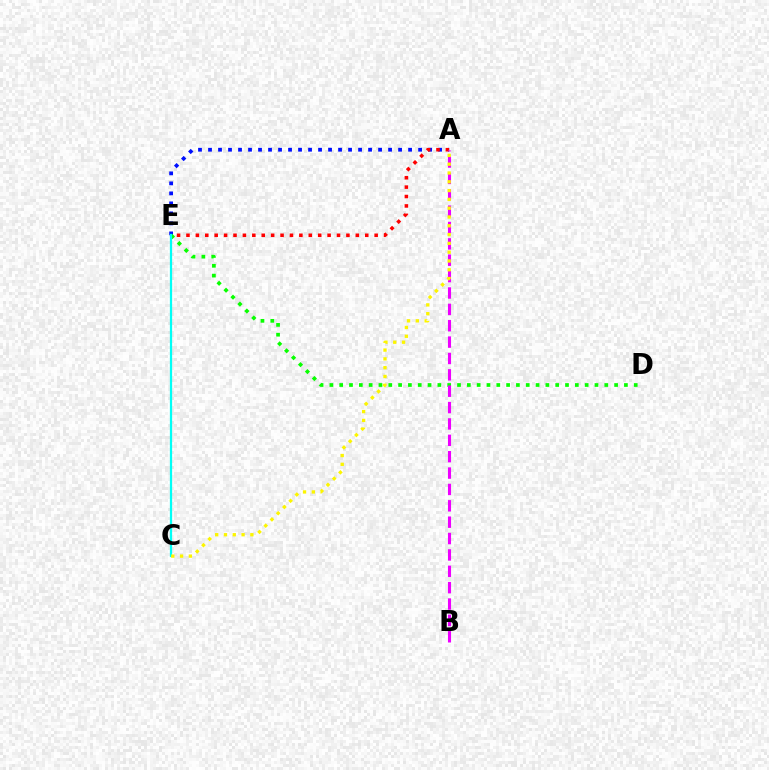{('A', 'E'): [{'color': '#0010ff', 'line_style': 'dotted', 'thickness': 2.72}, {'color': '#ff0000', 'line_style': 'dotted', 'thickness': 2.56}], ('D', 'E'): [{'color': '#08ff00', 'line_style': 'dotted', 'thickness': 2.67}], ('A', 'B'): [{'color': '#ee00ff', 'line_style': 'dashed', 'thickness': 2.22}], ('C', 'E'): [{'color': '#00fff6', 'line_style': 'solid', 'thickness': 1.62}], ('A', 'C'): [{'color': '#fcf500', 'line_style': 'dotted', 'thickness': 2.39}]}